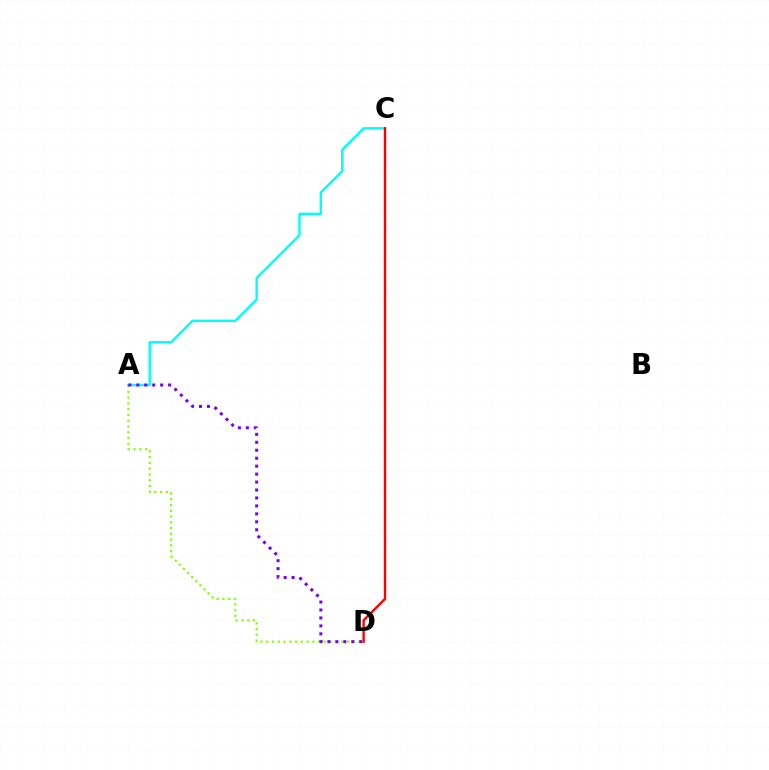{('A', 'D'): [{'color': '#84ff00', 'line_style': 'dotted', 'thickness': 1.57}, {'color': '#7200ff', 'line_style': 'dotted', 'thickness': 2.16}], ('A', 'C'): [{'color': '#00fff6', 'line_style': 'solid', 'thickness': 1.74}], ('C', 'D'): [{'color': '#ff0000', 'line_style': 'solid', 'thickness': 1.71}]}